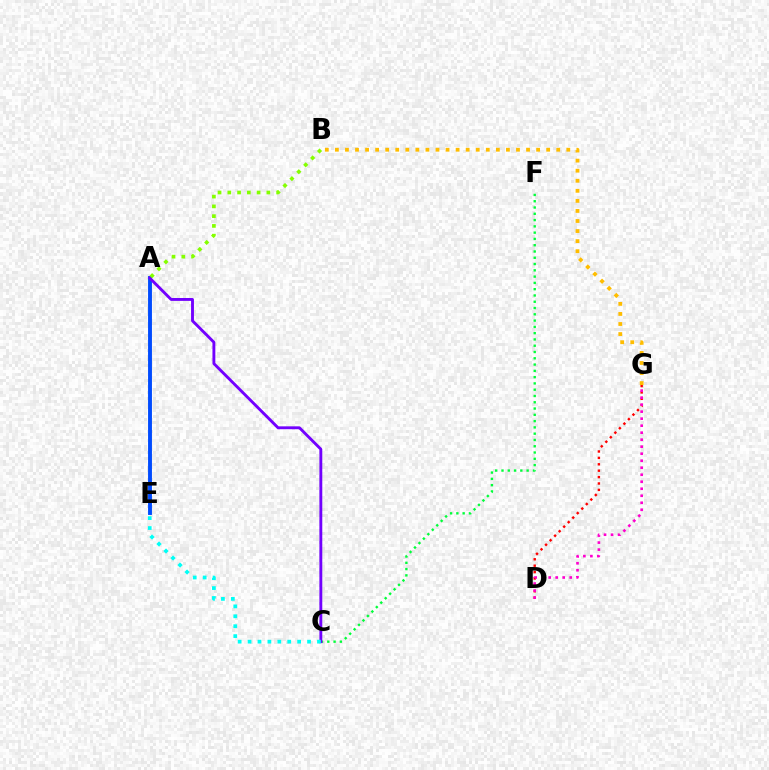{('C', 'F'): [{'color': '#00ff39', 'line_style': 'dotted', 'thickness': 1.71}], ('A', 'E'): [{'color': '#004bff', 'line_style': 'solid', 'thickness': 2.8}], ('B', 'G'): [{'color': '#ffbd00', 'line_style': 'dotted', 'thickness': 2.73}], ('D', 'G'): [{'color': '#ff0000', 'line_style': 'dotted', 'thickness': 1.74}, {'color': '#ff00cf', 'line_style': 'dotted', 'thickness': 1.9}], ('A', 'C'): [{'color': '#7200ff', 'line_style': 'solid', 'thickness': 2.07}], ('C', 'E'): [{'color': '#00fff6', 'line_style': 'dotted', 'thickness': 2.69}], ('A', 'B'): [{'color': '#84ff00', 'line_style': 'dotted', 'thickness': 2.65}]}